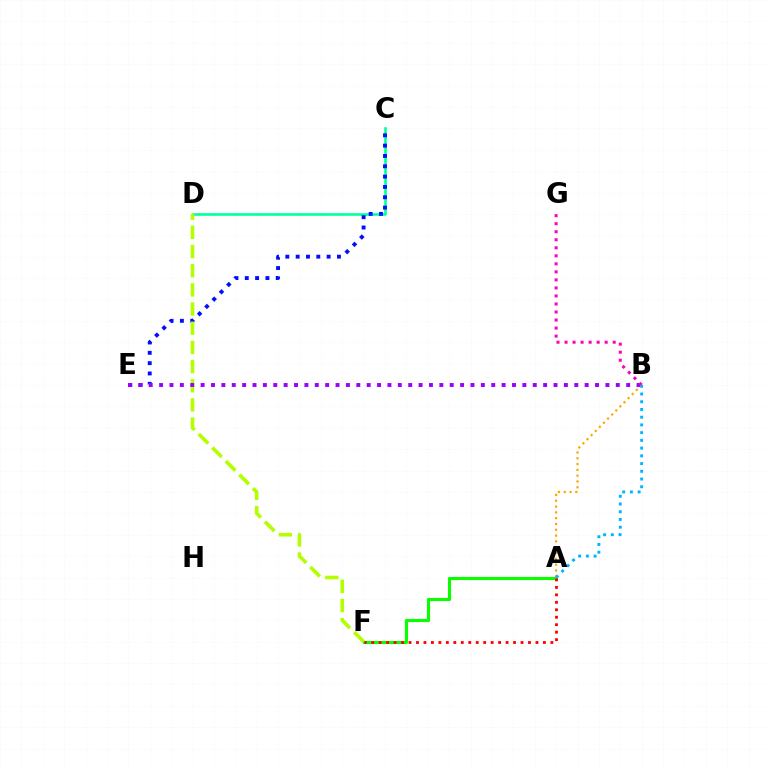{('A', 'F'): [{'color': '#08ff00', 'line_style': 'solid', 'thickness': 2.23}, {'color': '#ff0000', 'line_style': 'dotted', 'thickness': 2.03}], ('C', 'D'): [{'color': '#00ff9d', 'line_style': 'solid', 'thickness': 1.88}], ('A', 'B'): [{'color': '#ffa500', 'line_style': 'dotted', 'thickness': 1.58}, {'color': '#00b5ff', 'line_style': 'dotted', 'thickness': 2.1}], ('C', 'E'): [{'color': '#0010ff', 'line_style': 'dotted', 'thickness': 2.81}], ('D', 'F'): [{'color': '#b3ff00', 'line_style': 'dashed', 'thickness': 2.6}], ('B', 'E'): [{'color': '#9b00ff', 'line_style': 'dotted', 'thickness': 2.82}], ('B', 'G'): [{'color': '#ff00bd', 'line_style': 'dotted', 'thickness': 2.18}]}